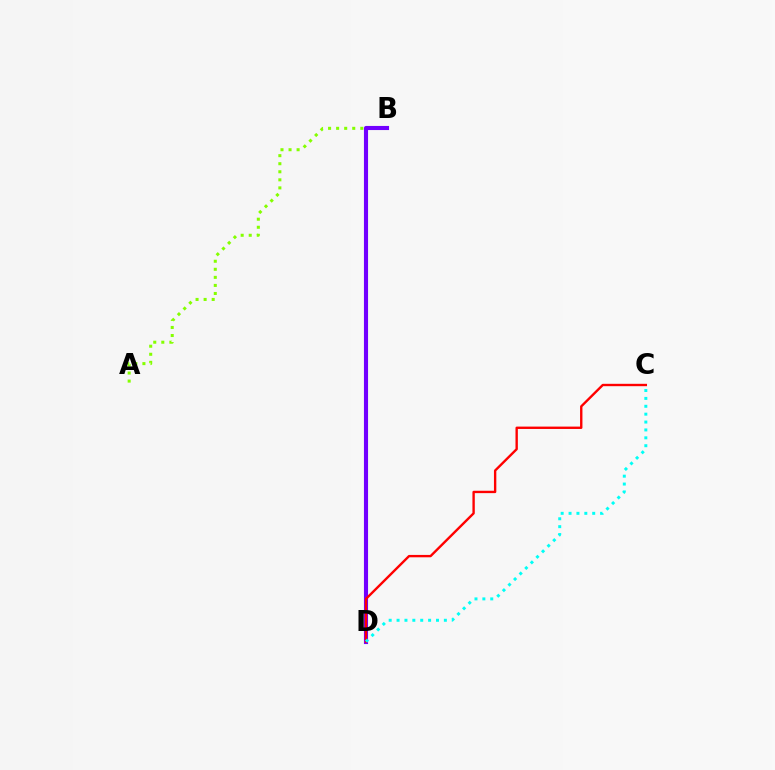{('A', 'B'): [{'color': '#84ff00', 'line_style': 'dotted', 'thickness': 2.19}], ('B', 'D'): [{'color': '#7200ff', 'line_style': 'solid', 'thickness': 2.96}], ('C', 'D'): [{'color': '#ff0000', 'line_style': 'solid', 'thickness': 1.71}, {'color': '#00fff6', 'line_style': 'dotted', 'thickness': 2.14}]}